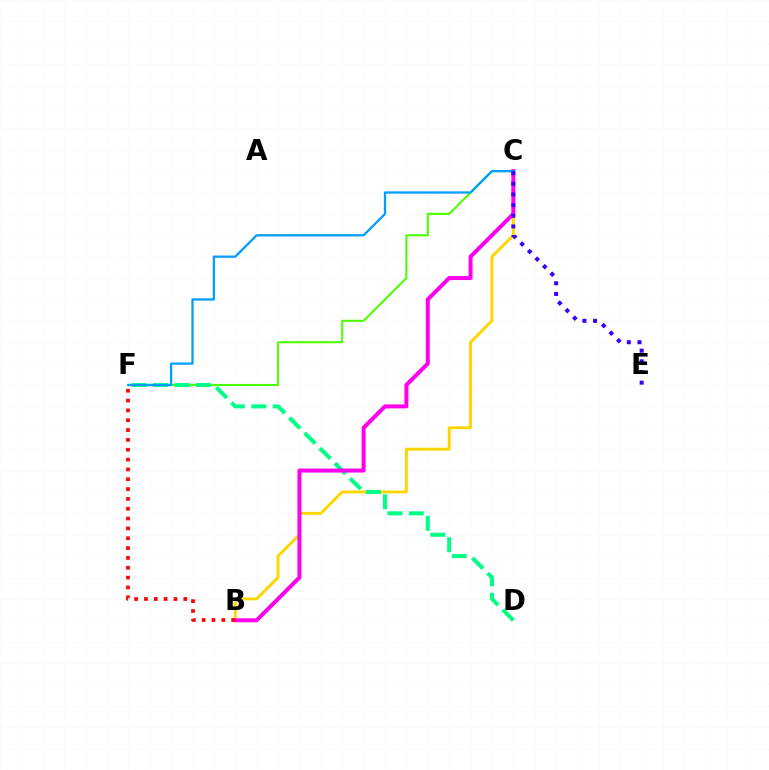{('B', 'C'): [{'color': '#ffd500', 'line_style': 'solid', 'thickness': 2.1}, {'color': '#ff00ed', 'line_style': 'solid', 'thickness': 2.87}], ('C', 'F'): [{'color': '#4fff00', 'line_style': 'solid', 'thickness': 1.51}, {'color': '#009eff', 'line_style': 'solid', 'thickness': 1.64}], ('D', 'F'): [{'color': '#00ff86', 'line_style': 'dashed', 'thickness': 2.91}], ('C', 'E'): [{'color': '#3700ff', 'line_style': 'dotted', 'thickness': 2.9}], ('B', 'F'): [{'color': '#ff0000', 'line_style': 'dotted', 'thickness': 2.67}]}